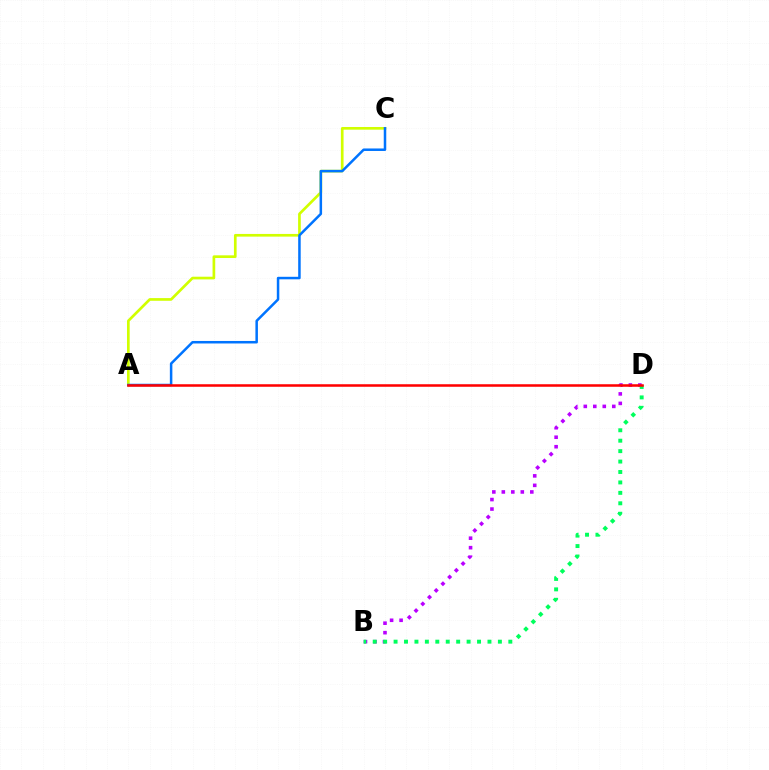{('B', 'D'): [{'color': '#b900ff', 'line_style': 'dotted', 'thickness': 2.58}, {'color': '#00ff5c', 'line_style': 'dotted', 'thickness': 2.83}], ('A', 'C'): [{'color': '#d1ff00', 'line_style': 'solid', 'thickness': 1.93}, {'color': '#0074ff', 'line_style': 'solid', 'thickness': 1.81}], ('A', 'D'): [{'color': '#ff0000', 'line_style': 'solid', 'thickness': 1.82}]}